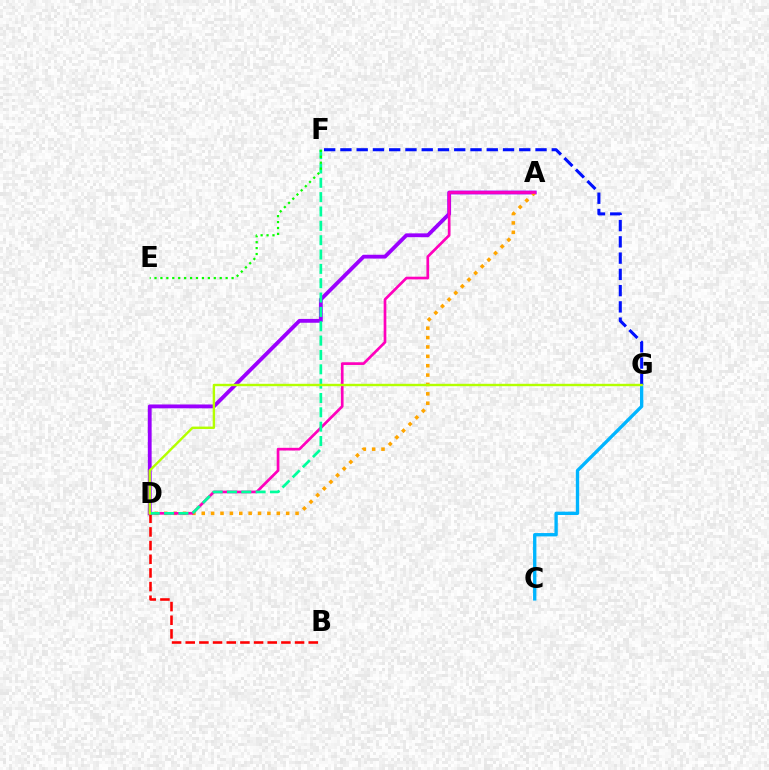{('A', 'D'): [{'color': '#9b00ff', 'line_style': 'solid', 'thickness': 2.76}, {'color': '#ffa500', 'line_style': 'dotted', 'thickness': 2.55}, {'color': '#ff00bd', 'line_style': 'solid', 'thickness': 1.94}], ('B', 'D'): [{'color': '#ff0000', 'line_style': 'dashed', 'thickness': 1.86}], ('C', 'G'): [{'color': '#00b5ff', 'line_style': 'solid', 'thickness': 2.41}], ('F', 'G'): [{'color': '#0010ff', 'line_style': 'dashed', 'thickness': 2.21}], ('D', 'F'): [{'color': '#00ff9d', 'line_style': 'dashed', 'thickness': 1.95}], ('E', 'F'): [{'color': '#08ff00', 'line_style': 'dotted', 'thickness': 1.61}], ('D', 'G'): [{'color': '#b3ff00', 'line_style': 'solid', 'thickness': 1.72}]}